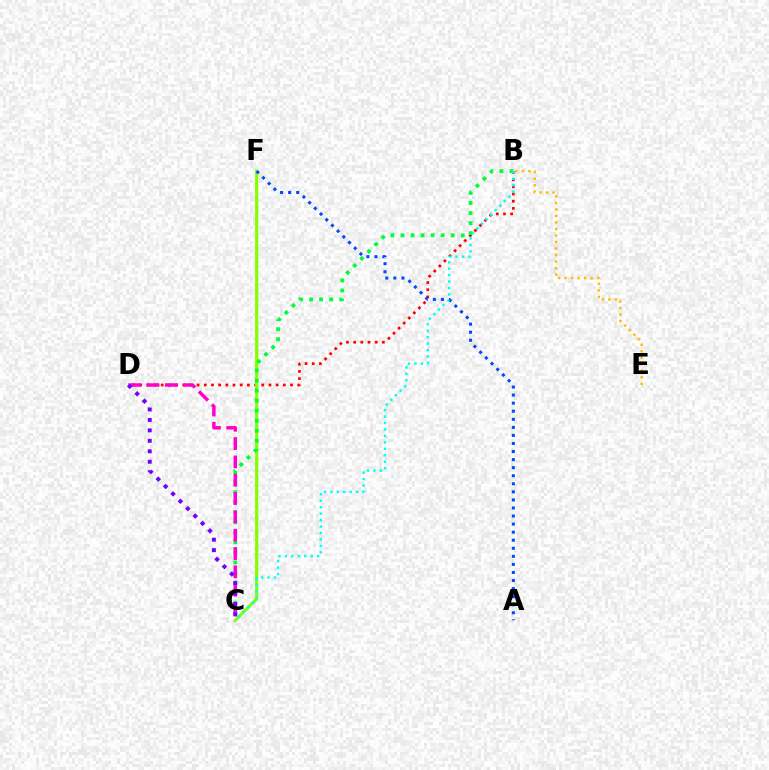{('B', 'D'): [{'color': '#ff0000', 'line_style': 'dotted', 'thickness': 1.95}], ('C', 'F'): [{'color': '#84ff00', 'line_style': 'solid', 'thickness': 2.28}], ('B', 'C'): [{'color': '#00ff39', 'line_style': 'dotted', 'thickness': 2.73}, {'color': '#00fff6', 'line_style': 'dotted', 'thickness': 1.75}], ('C', 'D'): [{'color': '#ff00cf', 'line_style': 'dashed', 'thickness': 2.49}, {'color': '#7200ff', 'line_style': 'dotted', 'thickness': 2.84}], ('B', 'E'): [{'color': '#ffbd00', 'line_style': 'dotted', 'thickness': 1.77}], ('A', 'F'): [{'color': '#004bff', 'line_style': 'dotted', 'thickness': 2.19}]}